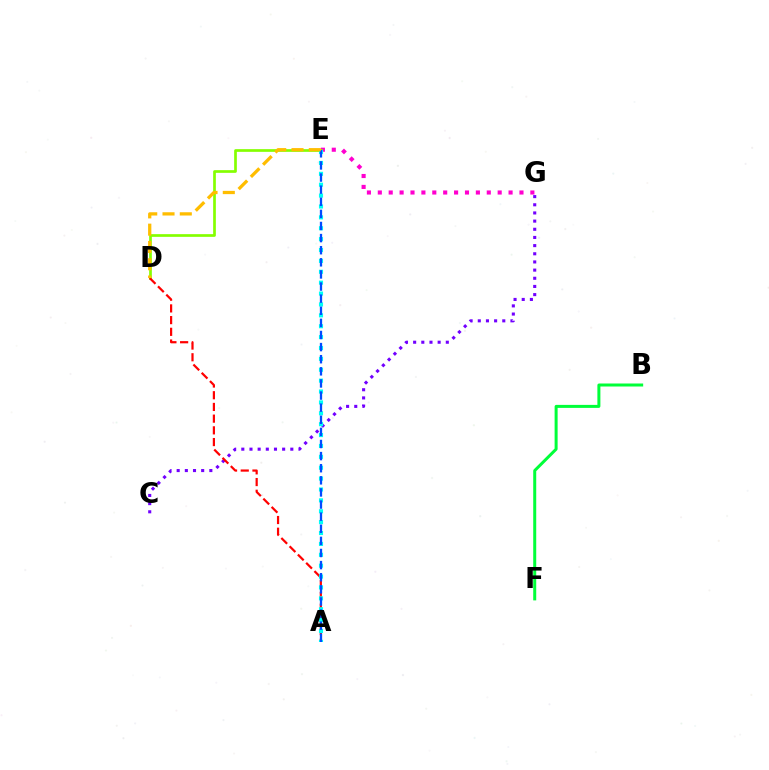{('C', 'G'): [{'color': '#7200ff', 'line_style': 'dotted', 'thickness': 2.22}], ('B', 'F'): [{'color': '#00ff39', 'line_style': 'solid', 'thickness': 2.16}], ('E', 'G'): [{'color': '#ff00cf', 'line_style': 'dotted', 'thickness': 2.96}], ('D', 'E'): [{'color': '#84ff00', 'line_style': 'solid', 'thickness': 1.94}, {'color': '#ffbd00', 'line_style': 'dashed', 'thickness': 2.35}], ('A', 'D'): [{'color': '#ff0000', 'line_style': 'dashed', 'thickness': 1.59}], ('A', 'E'): [{'color': '#00fff6', 'line_style': 'dotted', 'thickness': 2.96}, {'color': '#004bff', 'line_style': 'dashed', 'thickness': 1.65}]}